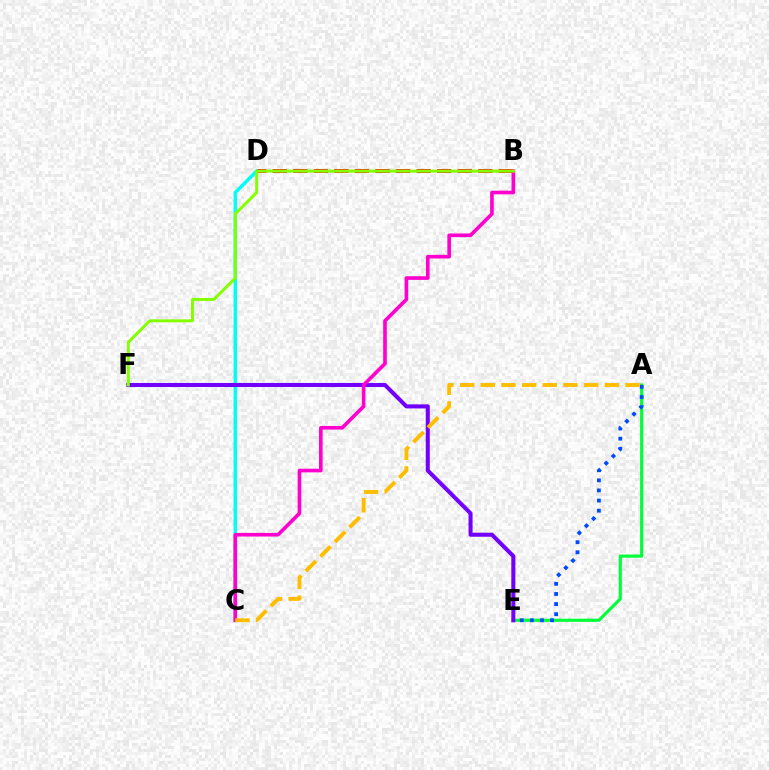{('B', 'D'): [{'color': '#ff0000', 'line_style': 'dashed', 'thickness': 2.79}], ('A', 'E'): [{'color': '#00ff39', 'line_style': 'solid', 'thickness': 2.27}, {'color': '#004bff', 'line_style': 'dotted', 'thickness': 2.75}], ('C', 'D'): [{'color': '#00fff6', 'line_style': 'solid', 'thickness': 2.51}], ('E', 'F'): [{'color': '#7200ff', 'line_style': 'solid', 'thickness': 2.91}], ('B', 'C'): [{'color': '#ff00cf', 'line_style': 'solid', 'thickness': 2.61}], ('B', 'F'): [{'color': '#84ff00', 'line_style': 'solid', 'thickness': 2.14}], ('A', 'C'): [{'color': '#ffbd00', 'line_style': 'dashed', 'thickness': 2.81}]}